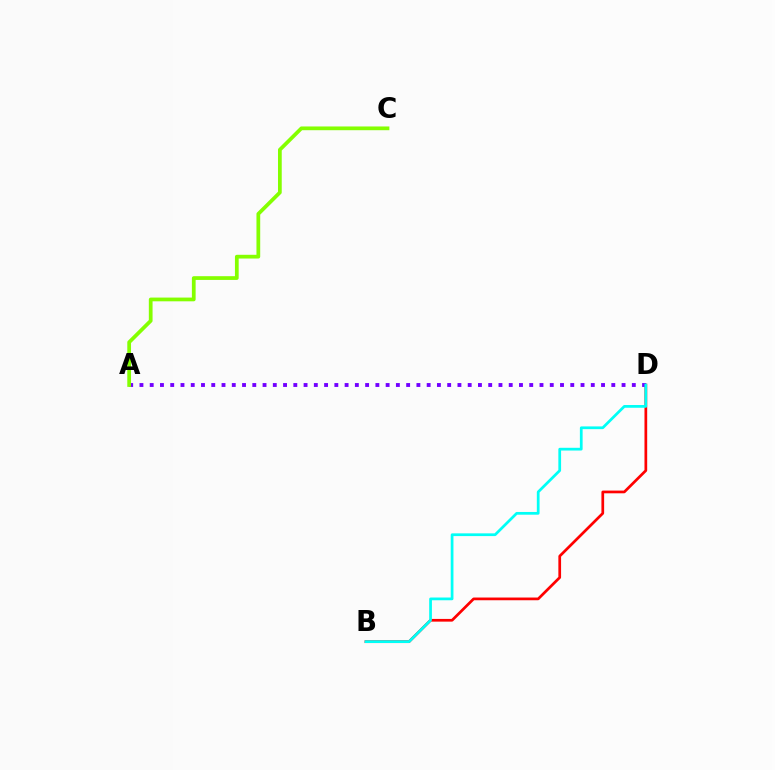{('B', 'D'): [{'color': '#ff0000', 'line_style': 'solid', 'thickness': 1.95}, {'color': '#00fff6', 'line_style': 'solid', 'thickness': 1.97}], ('A', 'D'): [{'color': '#7200ff', 'line_style': 'dotted', 'thickness': 2.79}], ('A', 'C'): [{'color': '#84ff00', 'line_style': 'solid', 'thickness': 2.69}]}